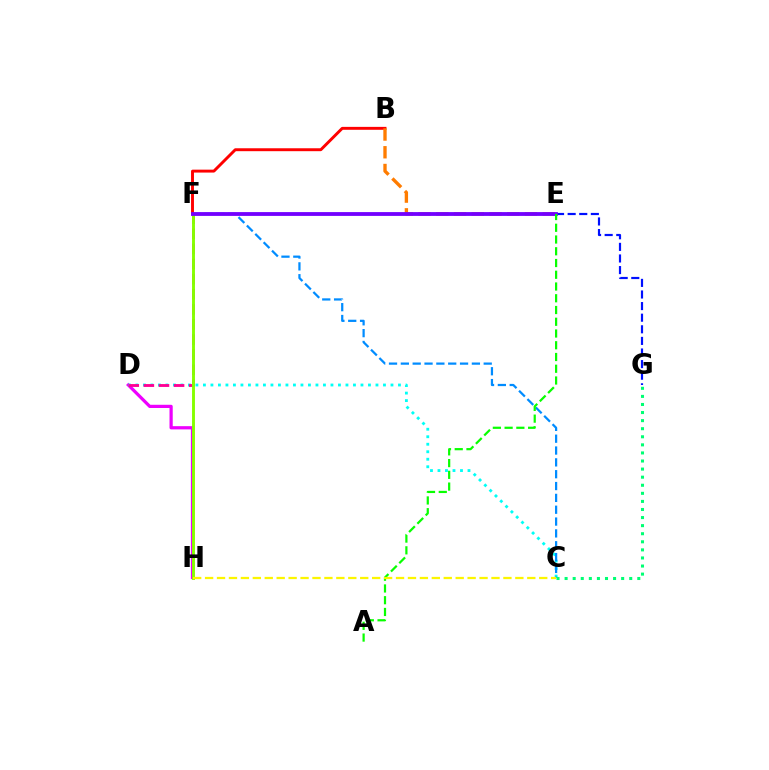{('D', 'H'): [{'color': '#ee00ff', 'line_style': 'solid', 'thickness': 2.32}], ('B', 'F'): [{'color': '#ff0000', 'line_style': 'solid', 'thickness': 2.1}], ('C', 'D'): [{'color': '#00fff6', 'line_style': 'dotted', 'thickness': 2.04}], ('D', 'F'): [{'color': '#ff0094', 'line_style': 'dashed', 'thickness': 2.05}], ('C', 'F'): [{'color': '#008cff', 'line_style': 'dashed', 'thickness': 1.61}], ('F', 'H'): [{'color': '#84ff00', 'line_style': 'solid', 'thickness': 2.09}], ('E', 'G'): [{'color': '#0010ff', 'line_style': 'dashed', 'thickness': 1.58}], ('B', 'E'): [{'color': '#ff7c00', 'line_style': 'dashed', 'thickness': 2.41}], ('C', 'G'): [{'color': '#00ff74', 'line_style': 'dotted', 'thickness': 2.19}], ('E', 'F'): [{'color': '#7200ff', 'line_style': 'solid', 'thickness': 2.75}], ('A', 'E'): [{'color': '#08ff00', 'line_style': 'dashed', 'thickness': 1.6}], ('C', 'H'): [{'color': '#fcf500', 'line_style': 'dashed', 'thickness': 1.62}]}